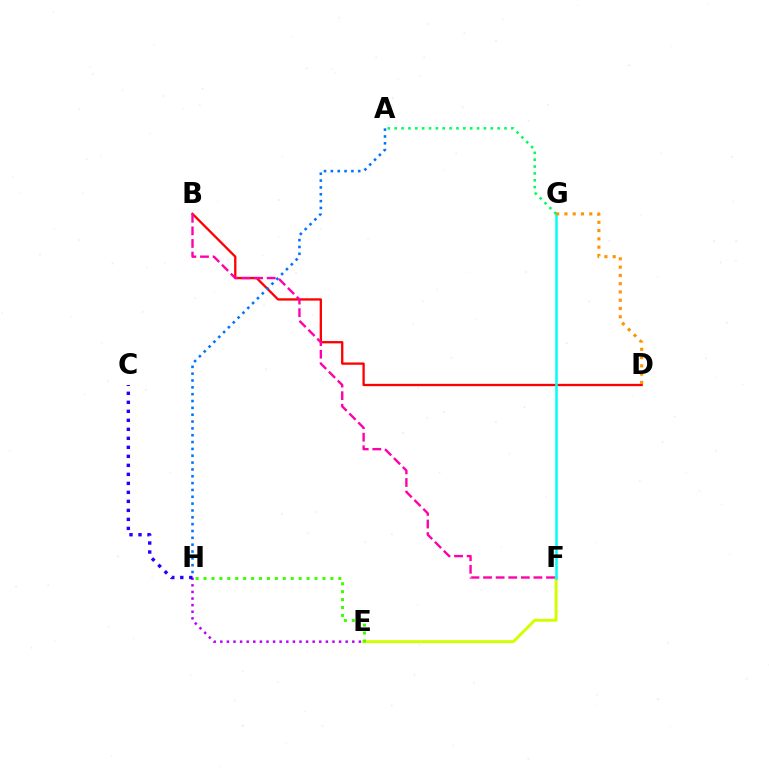{('E', 'F'): [{'color': '#d1ff00', 'line_style': 'solid', 'thickness': 2.12}], ('B', 'D'): [{'color': '#ff0000', 'line_style': 'solid', 'thickness': 1.66}], ('E', 'H'): [{'color': '#b900ff', 'line_style': 'dotted', 'thickness': 1.79}, {'color': '#3dff00', 'line_style': 'dotted', 'thickness': 2.15}], ('C', 'H'): [{'color': '#2500ff', 'line_style': 'dotted', 'thickness': 2.45}], ('A', 'H'): [{'color': '#0074ff', 'line_style': 'dotted', 'thickness': 1.86}], ('F', 'G'): [{'color': '#00fff6', 'line_style': 'solid', 'thickness': 1.82}], ('D', 'G'): [{'color': '#ff9400', 'line_style': 'dotted', 'thickness': 2.25}], ('A', 'G'): [{'color': '#00ff5c', 'line_style': 'dotted', 'thickness': 1.86}], ('B', 'F'): [{'color': '#ff00ac', 'line_style': 'dashed', 'thickness': 1.71}]}